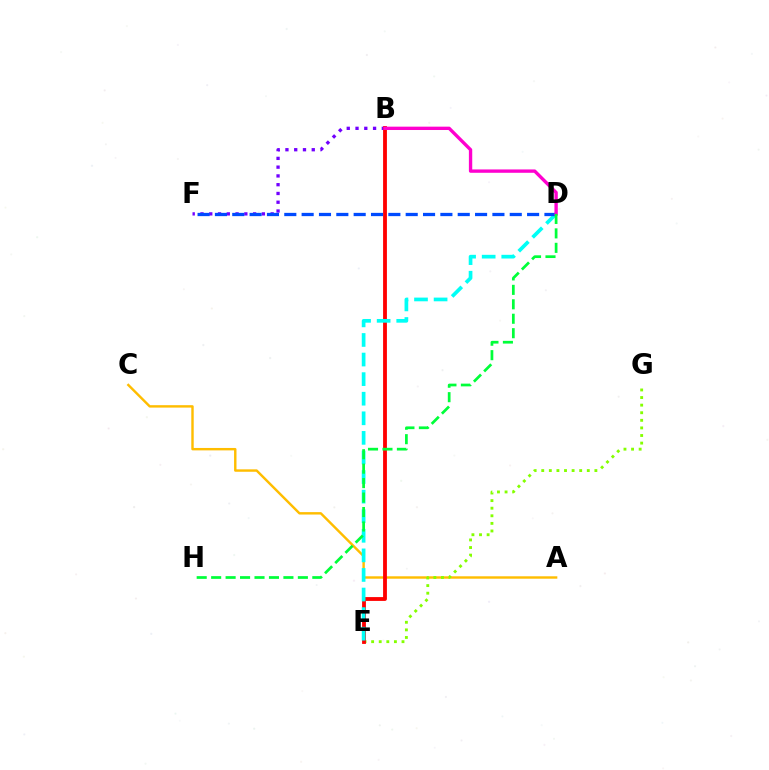{('B', 'F'): [{'color': '#7200ff', 'line_style': 'dotted', 'thickness': 2.38}], ('A', 'C'): [{'color': '#ffbd00', 'line_style': 'solid', 'thickness': 1.74}], ('E', 'G'): [{'color': '#84ff00', 'line_style': 'dotted', 'thickness': 2.06}], ('B', 'E'): [{'color': '#ff0000', 'line_style': 'solid', 'thickness': 2.75}], ('D', 'E'): [{'color': '#00fff6', 'line_style': 'dashed', 'thickness': 2.66}], ('D', 'F'): [{'color': '#004bff', 'line_style': 'dashed', 'thickness': 2.36}], ('B', 'D'): [{'color': '#ff00cf', 'line_style': 'solid', 'thickness': 2.41}], ('D', 'H'): [{'color': '#00ff39', 'line_style': 'dashed', 'thickness': 1.96}]}